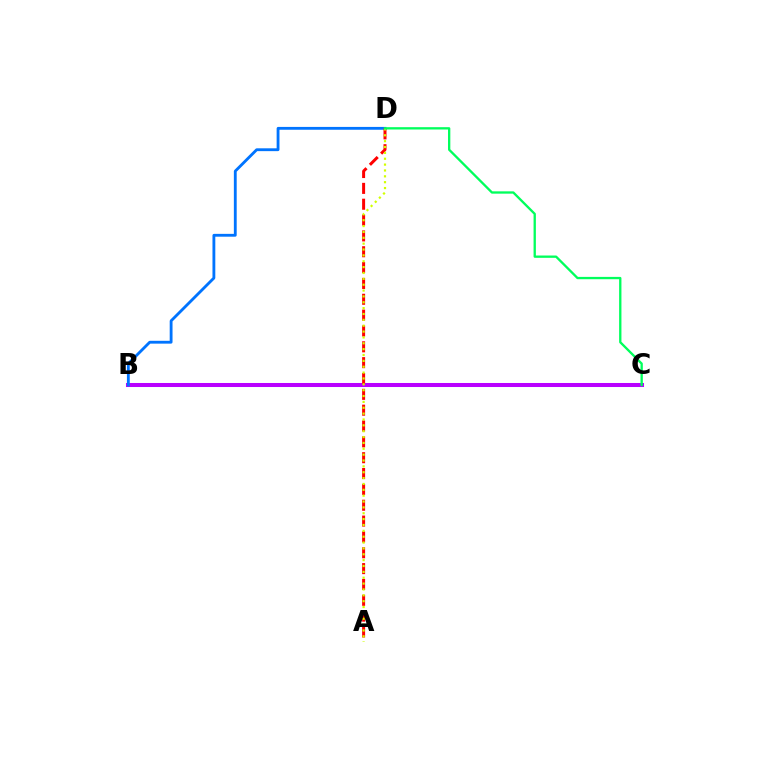{('B', 'C'): [{'color': '#b900ff', 'line_style': 'solid', 'thickness': 2.9}], ('B', 'D'): [{'color': '#0074ff', 'line_style': 'solid', 'thickness': 2.04}], ('A', 'D'): [{'color': '#ff0000', 'line_style': 'dashed', 'thickness': 2.15}, {'color': '#d1ff00', 'line_style': 'dotted', 'thickness': 1.59}], ('C', 'D'): [{'color': '#00ff5c', 'line_style': 'solid', 'thickness': 1.67}]}